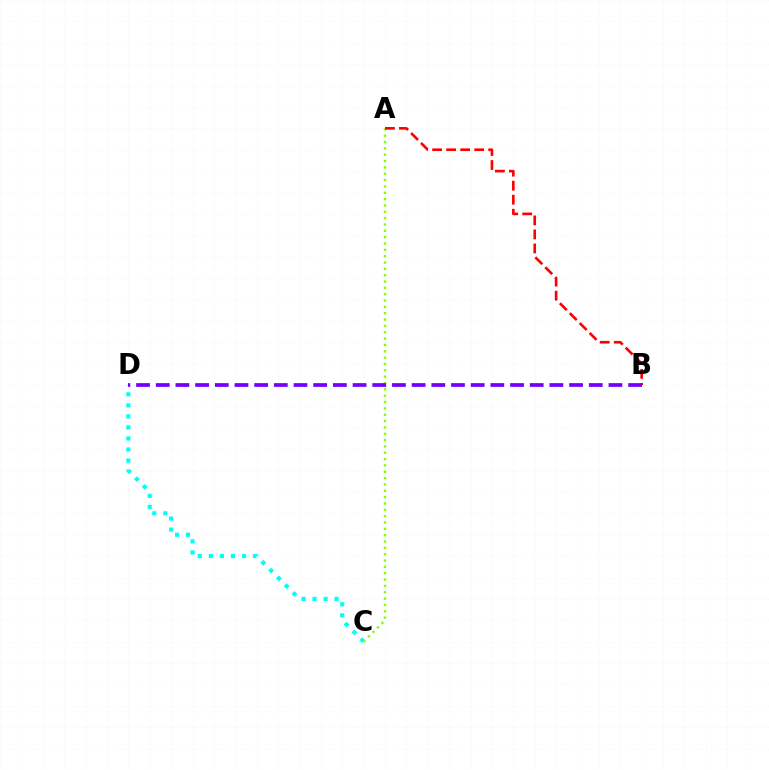{('C', 'D'): [{'color': '#00fff6', 'line_style': 'dotted', 'thickness': 3.0}], ('A', 'C'): [{'color': '#84ff00', 'line_style': 'dotted', 'thickness': 1.72}], ('A', 'B'): [{'color': '#ff0000', 'line_style': 'dashed', 'thickness': 1.9}], ('B', 'D'): [{'color': '#7200ff', 'line_style': 'dashed', 'thickness': 2.67}]}